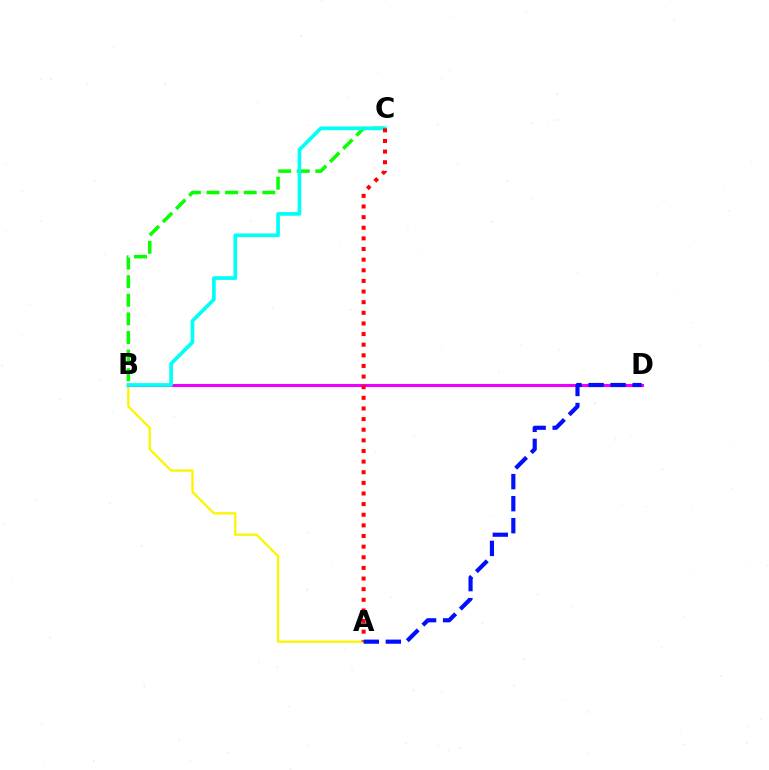{('A', 'B'): [{'color': '#fcf500', 'line_style': 'solid', 'thickness': 1.65}], ('B', 'D'): [{'color': '#ee00ff', 'line_style': 'solid', 'thickness': 2.23}], ('B', 'C'): [{'color': '#08ff00', 'line_style': 'dashed', 'thickness': 2.53}, {'color': '#00fff6', 'line_style': 'solid', 'thickness': 2.65}], ('A', 'C'): [{'color': '#ff0000', 'line_style': 'dotted', 'thickness': 2.89}], ('A', 'D'): [{'color': '#0010ff', 'line_style': 'dashed', 'thickness': 2.99}]}